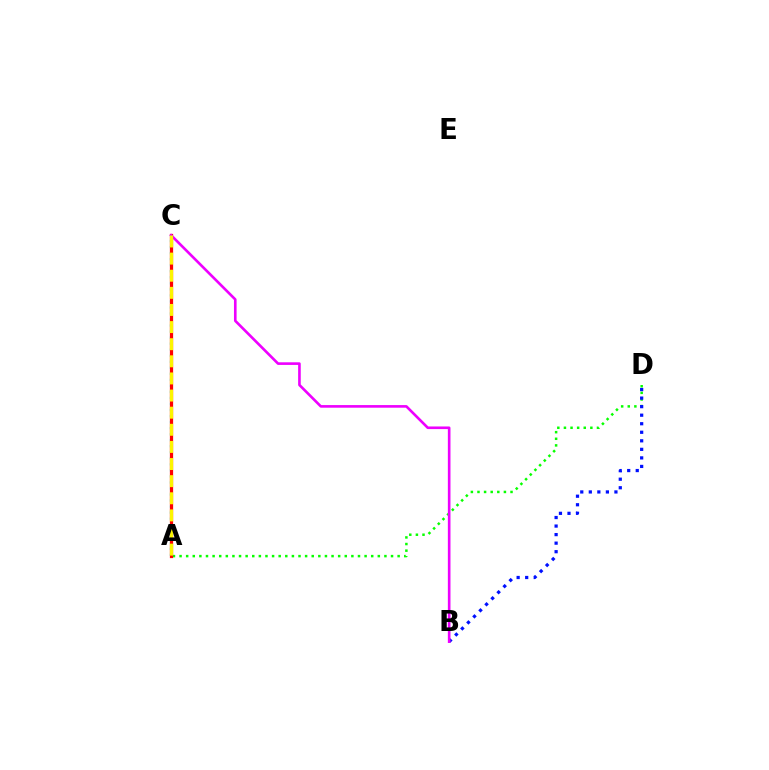{('A', 'D'): [{'color': '#08ff00', 'line_style': 'dotted', 'thickness': 1.8}], ('A', 'C'): [{'color': '#00fff6', 'line_style': 'dotted', 'thickness': 1.64}, {'color': '#ff0000', 'line_style': 'solid', 'thickness': 2.33}, {'color': '#fcf500', 'line_style': 'dashed', 'thickness': 2.33}], ('B', 'D'): [{'color': '#0010ff', 'line_style': 'dotted', 'thickness': 2.32}], ('B', 'C'): [{'color': '#ee00ff', 'line_style': 'solid', 'thickness': 1.89}]}